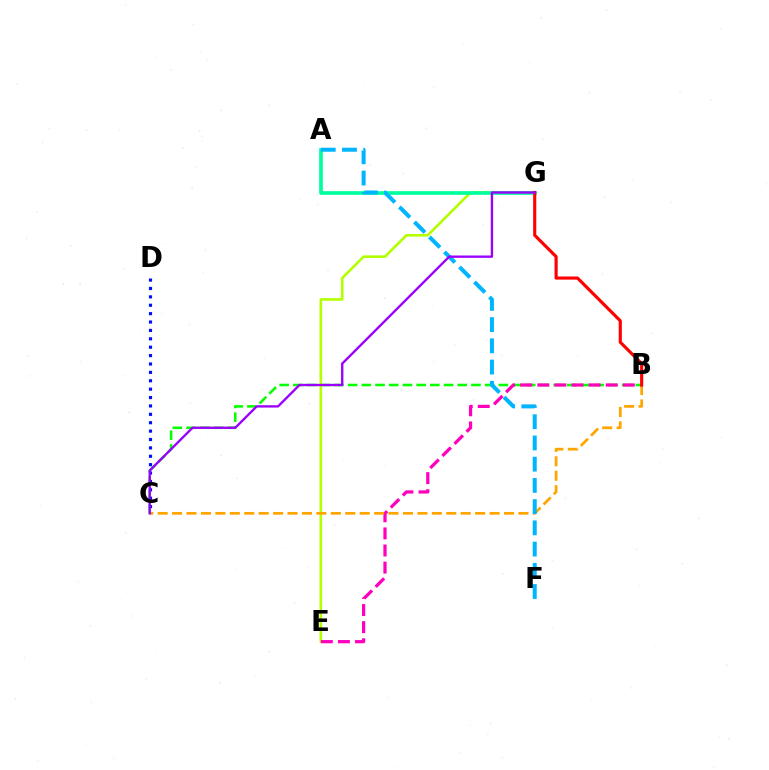{('B', 'C'): [{'color': '#08ff00', 'line_style': 'dashed', 'thickness': 1.86}, {'color': '#ffa500', 'line_style': 'dashed', 'thickness': 1.96}], ('E', 'G'): [{'color': '#b3ff00', 'line_style': 'solid', 'thickness': 1.88}], ('B', 'E'): [{'color': '#ff00bd', 'line_style': 'dashed', 'thickness': 2.32}], ('A', 'G'): [{'color': '#00ff9d', 'line_style': 'solid', 'thickness': 2.65}], ('C', 'D'): [{'color': '#0010ff', 'line_style': 'dotted', 'thickness': 2.28}], ('A', 'F'): [{'color': '#00b5ff', 'line_style': 'dashed', 'thickness': 2.88}], ('B', 'G'): [{'color': '#ff0000', 'line_style': 'solid', 'thickness': 2.26}], ('C', 'G'): [{'color': '#9b00ff', 'line_style': 'solid', 'thickness': 1.69}]}